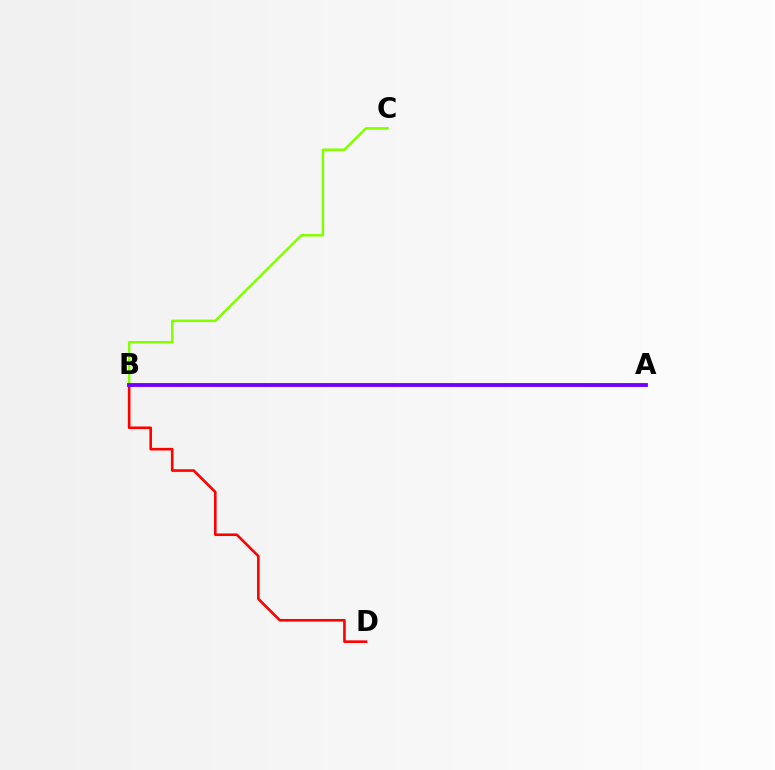{('B', 'D'): [{'color': '#ff0000', 'line_style': 'solid', 'thickness': 1.88}], ('A', 'B'): [{'color': '#00fff6', 'line_style': 'dotted', 'thickness': 1.62}, {'color': '#7200ff', 'line_style': 'solid', 'thickness': 2.77}], ('B', 'C'): [{'color': '#84ff00', 'line_style': 'solid', 'thickness': 1.82}]}